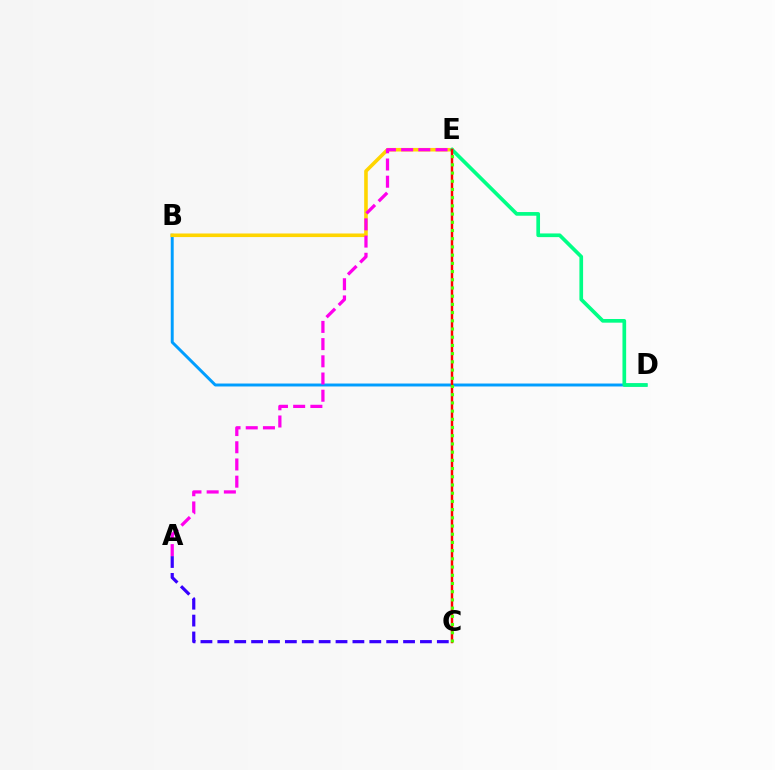{('B', 'D'): [{'color': '#009eff', 'line_style': 'solid', 'thickness': 2.12}], ('B', 'E'): [{'color': '#ffd500', 'line_style': 'solid', 'thickness': 2.58}], ('D', 'E'): [{'color': '#00ff86', 'line_style': 'solid', 'thickness': 2.65}], ('C', 'E'): [{'color': '#ff0000', 'line_style': 'solid', 'thickness': 1.76}, {'color': '#4fff00', 'line_style': 'dotted', 'thickness': 2.23}], ('A', 'C'): [{'color': '#3700ff', 'line_style': 'dashed', 'thickness': 2.29}], ('A', 'E'): [{'color': '#ff00ed', 'line_style': 'dashed', 'thickness': 2.34}]}